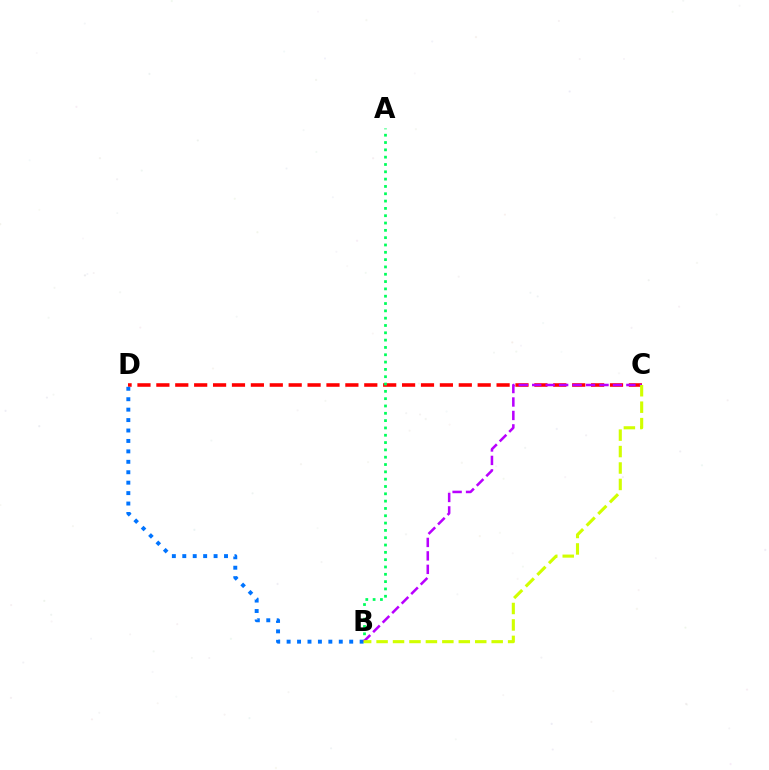{('C', 'D'): [{'color': '#ff0000', 'line_style': 'dashed', 'thickness': 2.57}], ('A', 'B'): [{'color': '#00ff5c', 'line_style': 'dotted', 'thickness': 1.99}], ('B', 'D'): [{'color': '#0074ff', 'line_style': 'dotted', 'thickness': 2.83}], ('B', 'C'): [{'color': '#b900ff', 'line_style': 'dashed', 'thickness': 1.83}, {'color': '#d1ff00', 'line_style': 'dashed', 'thickness': 2.23}]}